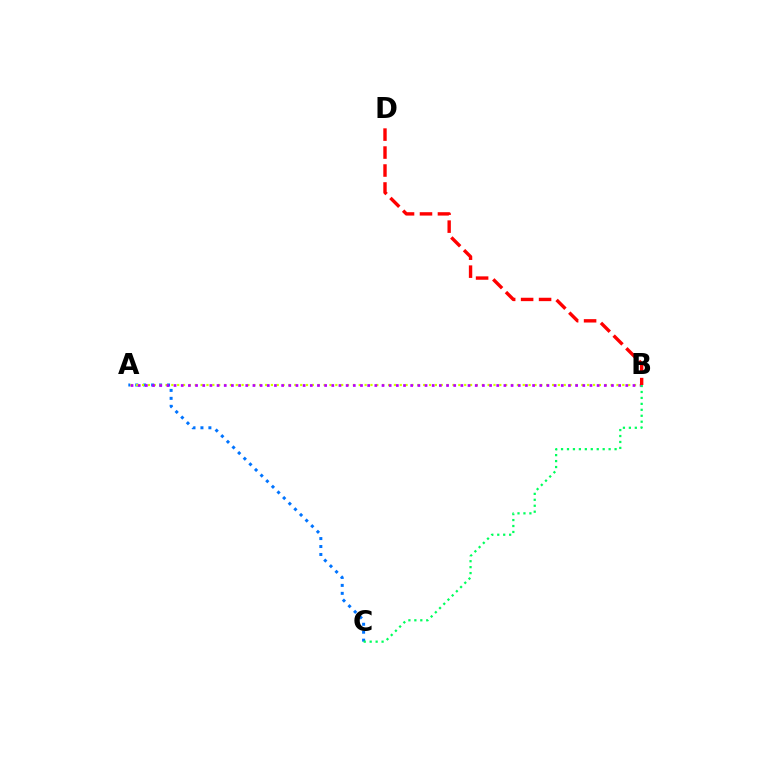{('A', 'C'): [{'color': '#0074ff', 'line_style': 'dotted', 'thickness': 2.16}], ('A', 'B'): [{'color': '#d1ff00', 'line_style': 'dotted', 'thickness': 1.59}, {'color': '#b900ff', 'line_style': 'dotted', 'thickness': 1.95}], ('B', 'C'): [{'color': '#00ff5c', 'line_style': 'dotted', 'thickness': 1.62}], ('B', 'D'): [{'color': '#ff0000', 'line_style': 'dashed', 'thickness': 2.44}]}